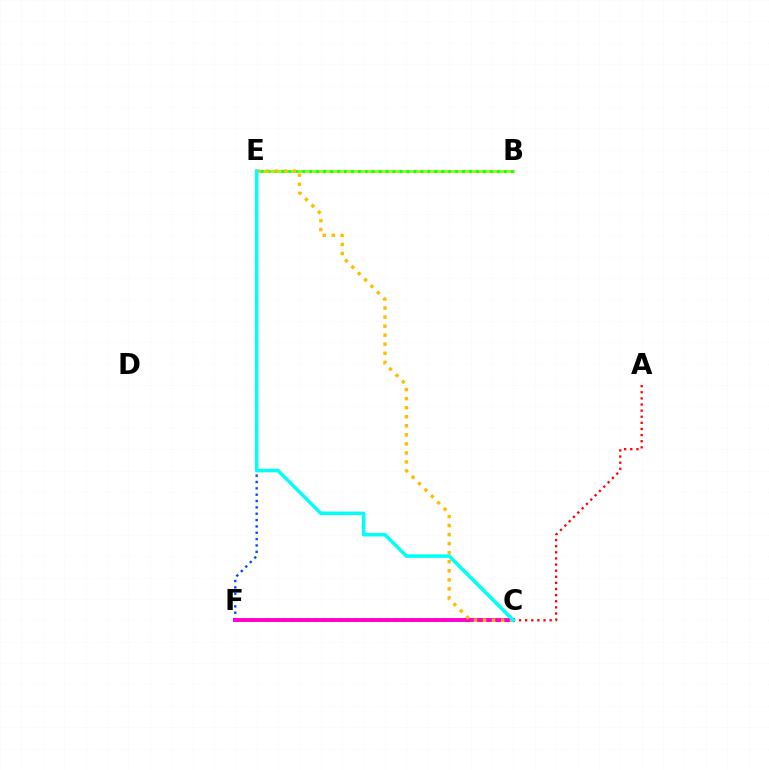{('A', 'C'): [{'color': '#ff0000', 'line_style': 'dotted', 'thickness': 1.66}], ('B', 'E'): [{'color': '#84ff00', 'line_style': 'solid', 'thickness': 1.99}, {'color': '#00ff39', 'line_style': 'dotted', 'thickness': 1.89}], ('E', 'F'): [{'color': '#004bff', 'line_style': 'dotted', 'thickness': 1.72}], ('C', 'F'): [{'color': '#7200ff', 'line_style': 'dotted', 'thickness': 2.16}, {'color': '#ff00cf', 'line_style': 'solid', 'thickness': 2.81}], ('C', 'E'): [{'color': '#ffbd00', 'line_style': 'dotted', 'thickness': 2.46}, {'color': '#00fff6', 'line_style': 'solid', 'thickness': 2.53}]}